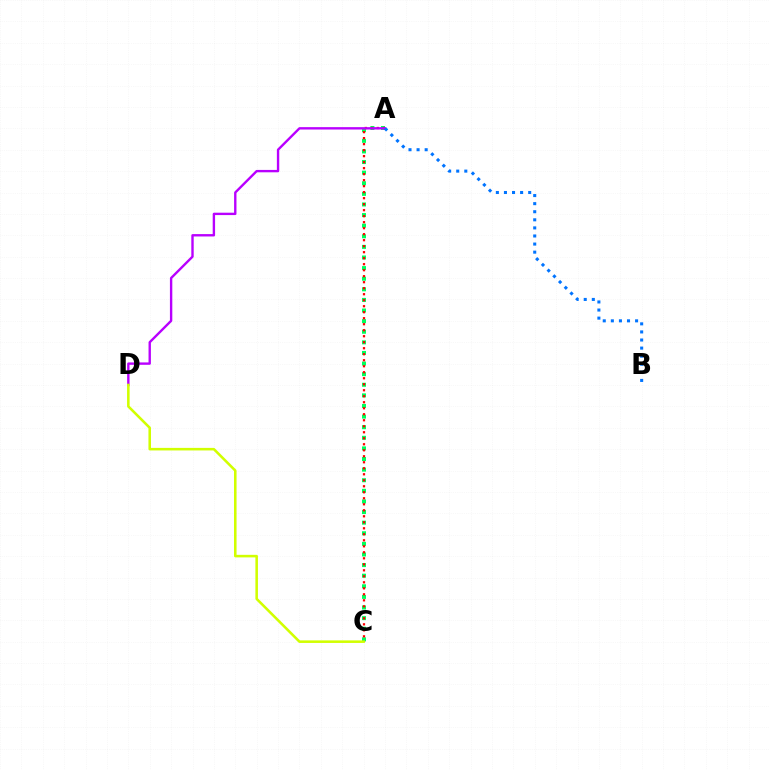{('A', 'C'): [{'color': '#00ff5c', 'line_style': 'dotted', 'thickness': 2.88}, {'color': '#ff0000', 'line_style': 'dotted', 'thickness': 1.63}], ('A', 'D'): [{'color': '#b900ff', 'line_style': 'solid', 'thickness': 1.71}], ('A', 'B'): [{'color': '#0074ff', 'line_style': 'dotted', 'thickness': 2.2}], ('C', 'D'): [{'color': '#d1ff00', 'line_style': 'solid', 'thickness': 1.84}]}